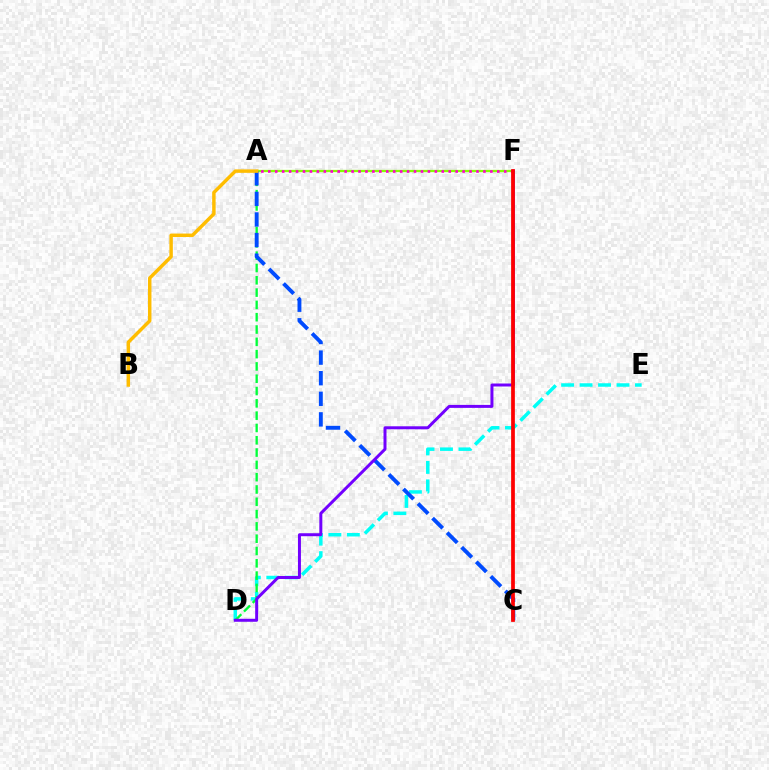{('A', 'F'): [{'color': '#84ff00', 'line_style': 'solid', 'thickness': 1.64}, {'color': '#ff00cf', 'line_style': 'dotted', 'thickness': 1.89}], ('D', 'E'): [{'color': '#00fff6', 'line_style': 'dashed', 'thickness': 2.51}], ('A', 'D'): [{'color': '#00ff39', 'line_style': 'dashed', 'thickness': 1.67}], ('A', 'C'): [{'color': '#004bff', 'line_style': 'dashed', 'thickness': 2.8}], ('A', 'B'): [{'color': '#ffbd00', 'line_style': 'solid', 'thickness': 2.49}], ('D', 'F'): [{'color': '#7200ff', 'line_style': 'solid', 'thickness': 2.15}], ('C', 'F'): [{'color': '#ff0000', 'line_style': 'solid', 'thickness': 2.69}]}